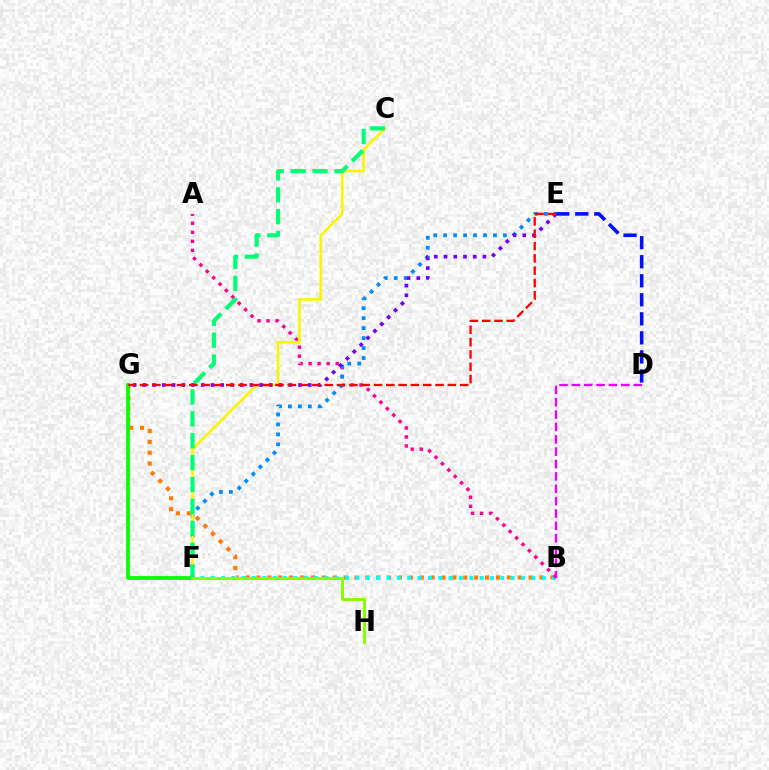{('D', 'E'): [{'color': '#0010ff', 'line_style': 'dashed', 'thickness': 2.59}], ('B', 'G'): [{'color': '#ff7c00', 'line_style': 'dotted', 'thickness': 2.96}], ('B', 'F'): [{'color': '#00fff6', 'line_style': 'dotted', 'thickness': 2.81}], ('F', 'G'): [{'color': '#08ff00', 'line_style': 'solid', 'thickness': 2.7}], ('A', 'B'): [{'color': '#ff0094', 'line_style': 'dotted', 'thickness': 2.46}], ('E', 'F'): [{'color': '#008cff', 'line_style': 'dotted', 'thickness': 2.71}], ('C', 'F'): [{'color': '#fcf500', 'line_style': 'solid', 'thickness': 1.87}, {'color': '#00ff74', 'line_style': 'dashed', 'thickness': 2.97}], ('E', 'G'): [{'color': '#7200ff', 'line_style': 'dotted', 'thickness': 2.64}, {'color': '#ff0000', 'line_style': 'dashed', 'thickness': 1.67}], ('B', 'D'): [{'color': '#ee00ff', 'line_style': 'dashed', 'thickness': 1.68}], ('F', 'H'): [{'color': '#84ff00', 'line_style': 'solid', 'thickness': 2.12}]}